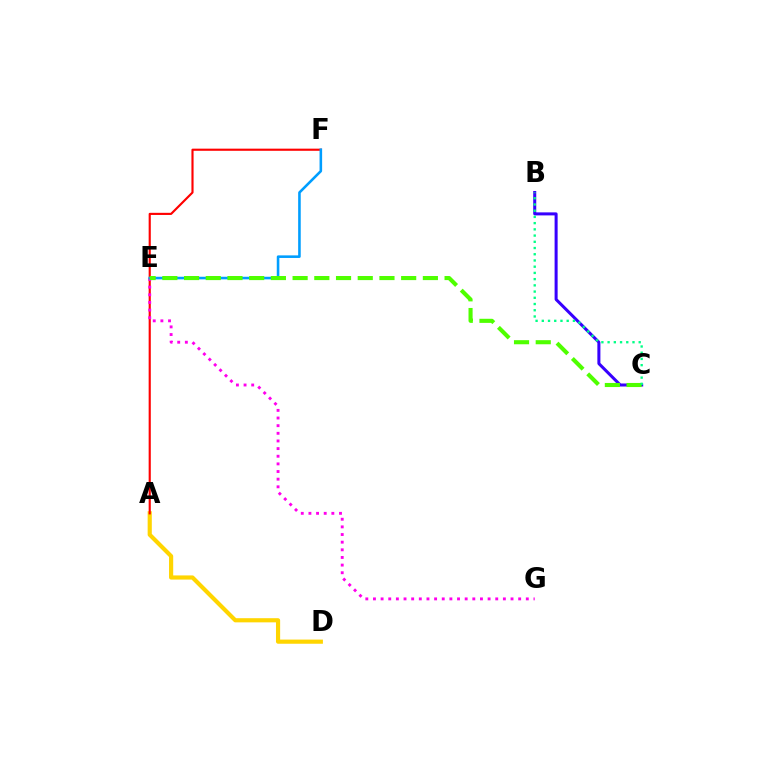{('A', 'D'): [{'color': '#ffd500', 'line_style': 'solid', 'thickness': 2.99}], ('A', 'F'): [{'color': '#ff0000', 'line_style': 'solid', 'thickness': 1.54}], ('B', 'C'): [{'color': '#3700ff', 'line_style': 'solid', 'thickness': 2.18}, {'color': '#00ff86', 'line_style': 'dotted', 'thickness': 1.69}], ('E', 'G'): [{'color': '#ff00ed', 'line_style': 'dotted', 'thickness': 2.08}], ('E', 'F'): [{'color': '#009eff', 'line_style': 'solid', 'thickness': 1.86}], ('C', 'E'): [{'color': '#4fff00', 'line_style': 'dashed', 'thickness': 2.95}]}